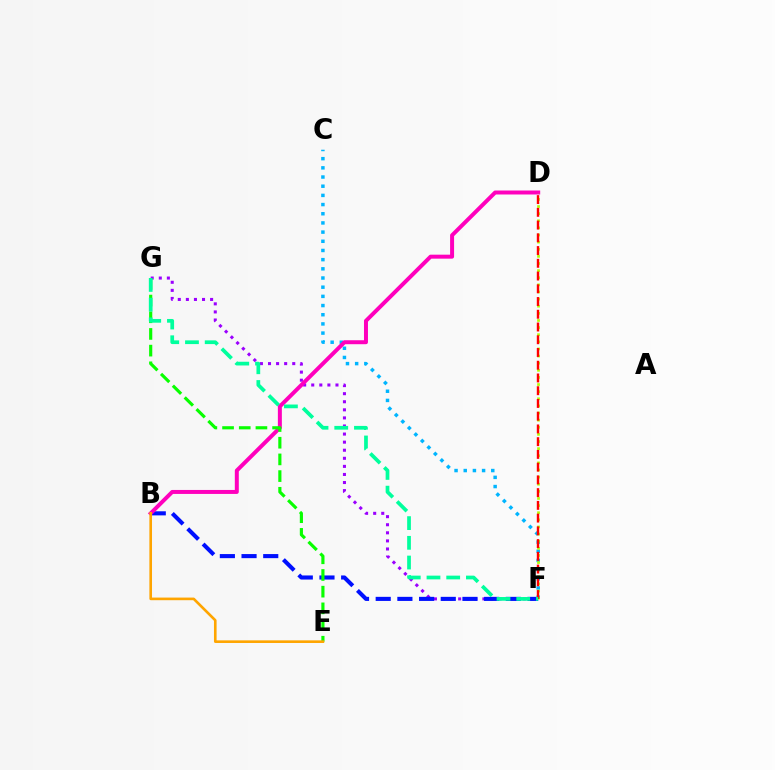{('F', 'G'): [{'color': '#9b00ff', 'line_style': 'dotted', 'thickness': 2.19}, {'color': '#00ff9d', 'line_style': 'dashed', 'thickness': 2.68}], ('C', 'F'): [{'color': '#00b5ff', 'line_style': 'dotted', 'thickness': 2.49}], ('B', 'F'): [{'color': '#0010ff', 'line_style': 'dashed', 'thickness': 2.95}], ('B', 'D'): [{'color': '#ff00bd', 'line_style': 'solid', 'thickness': 2.87}], ('E', 'G'): [{'color': '#08ff00', 'line_style': 'dashed', 'thickness': 2.27}], ('D', 'F'): [{'color': '#b3ff00', 'line_style': 'dotted', 'thickness': 1.93}, {'color': '#ff0000', 'line_style': 'dashed', 'thickness': 1.73}], ('B', 'E'): [{'color': '#ffa500', 'line_style': 'solid', 'thickness': 1.89}]}